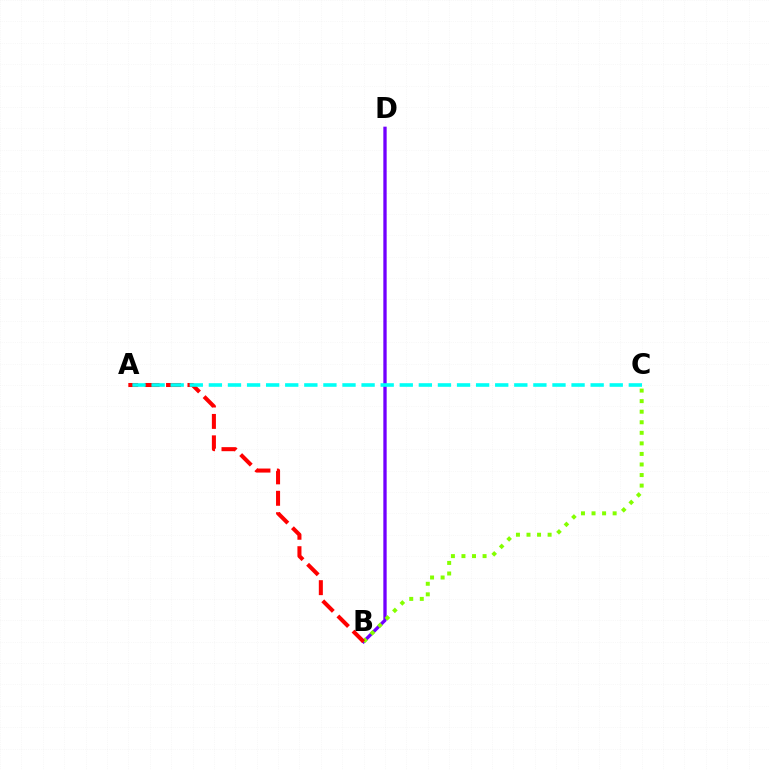{('B', 'D'): [{'color': '#7200ff', 'line_style': 'solid', 'thickness': 2.4}], ('B', 'C'): [{'color': '#84ff00', 'line_style': 'dotted', 'thickness': 2.87}], ('A', 'B'): [{'color': '#ff0000', 'line_style': 'dashed', 'thickness': 2.91}], ('A', 'C'): [{'color': '#00fff6', 'line_style': 'dashed', 'thickness': 2.59}]}